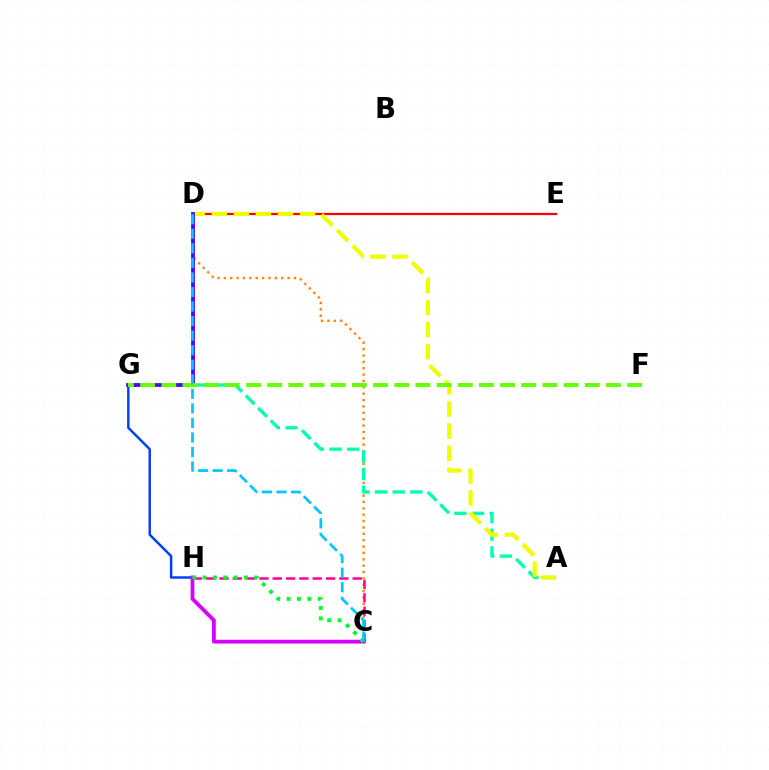{('D', 'E'): [{'color': '#ff0000', 'line_style': 'solid', 'thickness': 1.62}], ('C', 'D'): [{'color': '#ff8800', 'line_style': 'dotted', 'thickness': 1.73}, {'color': '#00c7ff', 'line_style': 'dashed', 'thickness': 1.98}], ('A', 'G'): [{'color': '#00ffaf', 'line_style': 'dashed', 'thickness': 2.4}], ('C', 'H'): [{'color': '#ff00a0', 'line_style': 'dashed', 'thickness': 1.81}, {'color': '#d600ff', 'line_style': 'solid', 'thickness': 2.72}, {'color': '#00ff27', 'line_style': 'dotted', 'thickness': 2.81}], ('A', 'D'): [{'color': '#eeff00', 'line_style': 'dashed', 'thickness': 3.0}], ('D', 'G'): [{'color': '#4f00ff', 'line_style': 'solid', 'thickness': 2.72}], ('G', 'H'): [{'color': '#003fff', 'line_style': 'solid', 'thickness': 1.78}], ('F', 'G'): [{'color': '#66ff00', 'line_style': 'dashed', 'thickness': 2.88}]}